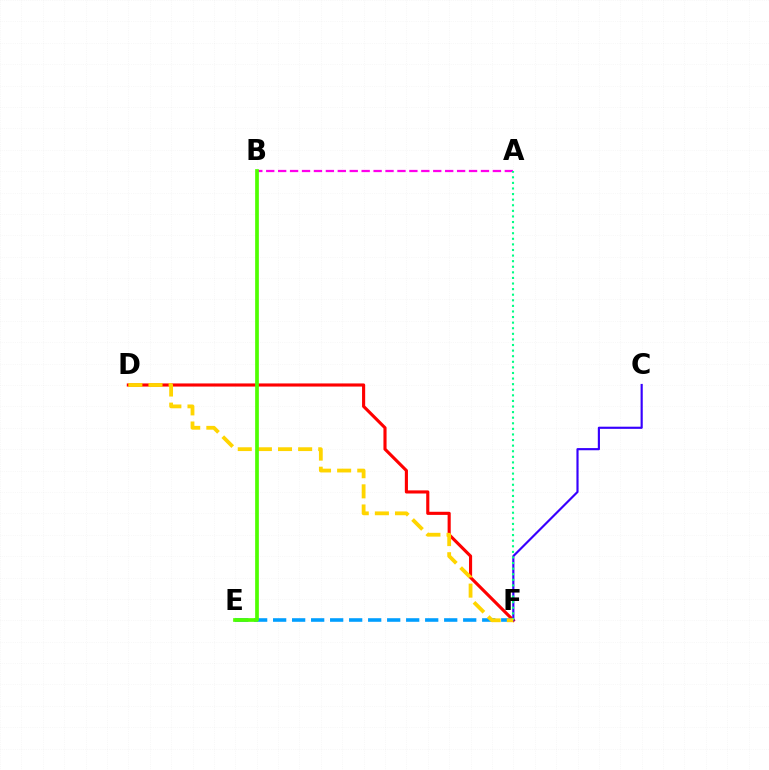{('A', 'B'): [{'color': '#ff00ed', 'line_style': 'dashed', 'thickness': 1.62}], ('D', 'F'): [{'color': '#ff0000', 'line_style': 'solid', 'thickness': 2.25}, {'color': '#ffd500', 'line_style': 'dashed', 'thickness': 2.73}], ('E', 'F'): [{'color': '#009eff', 'line_style': 'dashed', 'thickness': 2.58}], ('C', 'F'): [{'color': '#3700ff', 'line_style': 'solid', 'thickness': 1.55}], ('A', 'F'): [{'color': '#00ff86', 'line_style': 'dotted', 'thickness': 1.52}], ('B', 'E'): [{'color': '#4fff00', 'line_style': 'solid', 'thickness': 2.67}]}